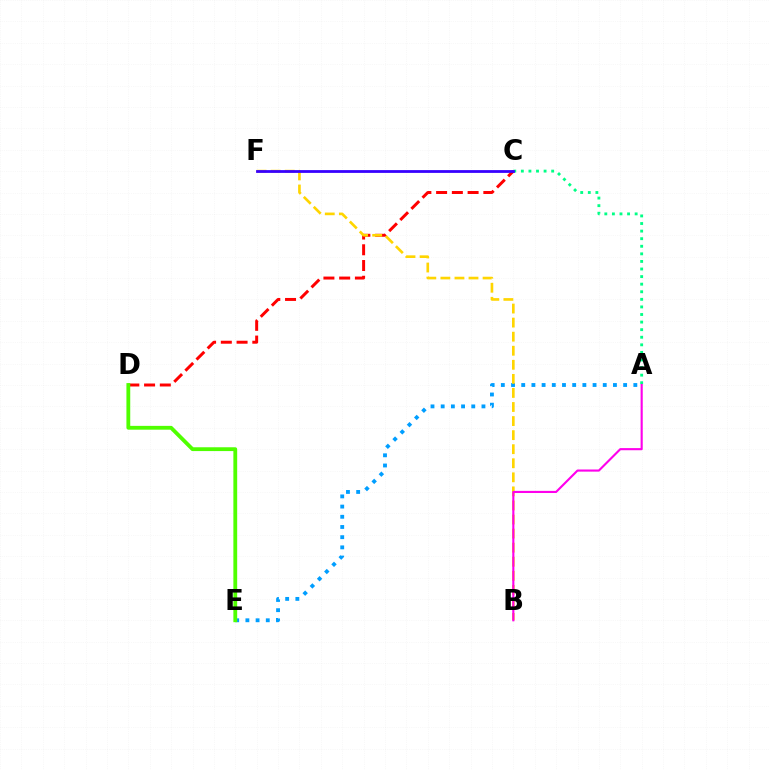{('A', 'E'): [{'color': '#009eff', 'line_style': 'dotted', 'thickness': 2.77}], ('A', 'C'): [{'color': '#00ff86', 'line_style': 'dotted', 'thickness': 2.06}], ('C', 'D'): [{'color': '#ff0000', 'line_style': 'dashed', 'thickness': 2.14}], ('D', 'E'): [{'color': '#4fff00', 'line_style': 'solid', 'thickness': 2.75}], ('B', 'F'): [{'color': '#ffd500', 'line_style': 'dashed', 'thickness': 1.91}], ('A', 'B'): [{'color': '#ff00ed', 'line_style': 'solid', 'thickness': 1.53}], ('C', 'F'): [{'color': '#3700ff', 'line_style': 'solid', 'thickness': 2.0}]}